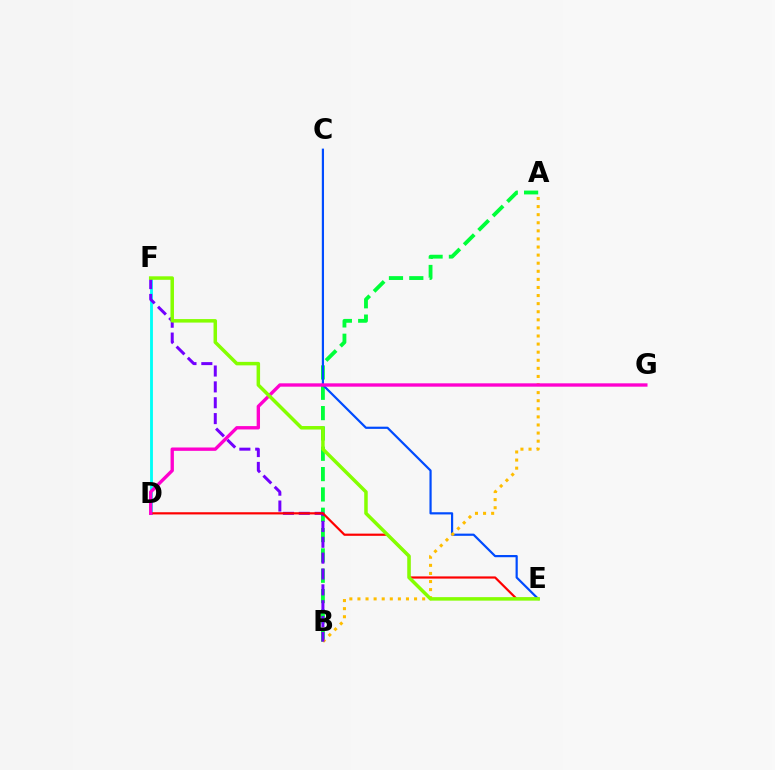{('A', 'B'): [{'color': '#00ff39', 'line_style': 'dashed', 'thickness': 2.76}, {'color': '#ffbd00', 'line_style': 'dotted', 'thickness': 2.2}], ('C', 'E'): [{'color': '#004bff', 'line_style': 'solid', 'thickness': 1.58}], ('D', 'F'): [{'color': '#00fff6', 'line_style': 'solid', 'thickness': 2.05}], ('B', 'F'): [{'color': '#7200ff', 'line_style': 'dashed', 'thickness': 2.15}], ('D', 'E'): [{'color': '#ff0000', 'line_style': 'solid', 'thickness': 1.58}], ('D', 'G'): [{'color': '#ff00cf', 'line_style': 'solid', 'thickness': 2.41}], ('E', 'F'): [{'color': '#84ff00', 'line_style': 'solid', 'thickness': 2.52}]}